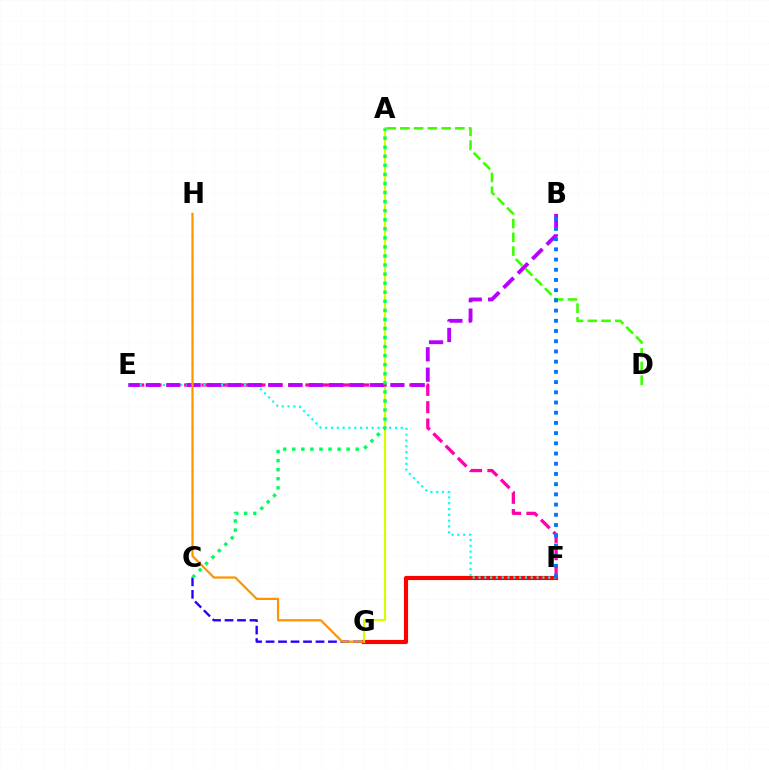{('A', 'D'): [{'color': '#3dff00', 'line_style': 'dashed', 'thickness': 1.87}], ('C', 'G'): [{'color': '#2500ff', 'line_style': 'dashed', 'thickness': 1.7}], ('F', 'G'): [{'color': '#ff0000', 'line_style': 'solid', 'thickness': 2.99}], ('A', 'G'): [{'color': '#d1ff00', 'line_style': 'solid', 'thickness': 1.54}], ('E', 'F'): [{'color': '#ff00ac', 'line_style': 'dashed', 'thickness': 2.35}, {'color': '#00fff6', 'line_style': 'dotted', 'thickness': 1.58}], ('B', 'E'): [{'color': '#b900ff', 'line_style': 'dashed', 'thickness': 2.77}], ('G', 'H'): [{'color': '#ff9400', 'line_style': 'solid', 'thickness': 1.6}], ('A', 'C'): [{'color': '#00ff5c', 'line_style': 'dotted', 'thickness': 2.46}], ('B', 'F'): [{'color': '#0074ff', 'line_style': 'dotted', 'thickness': 2.77}]}